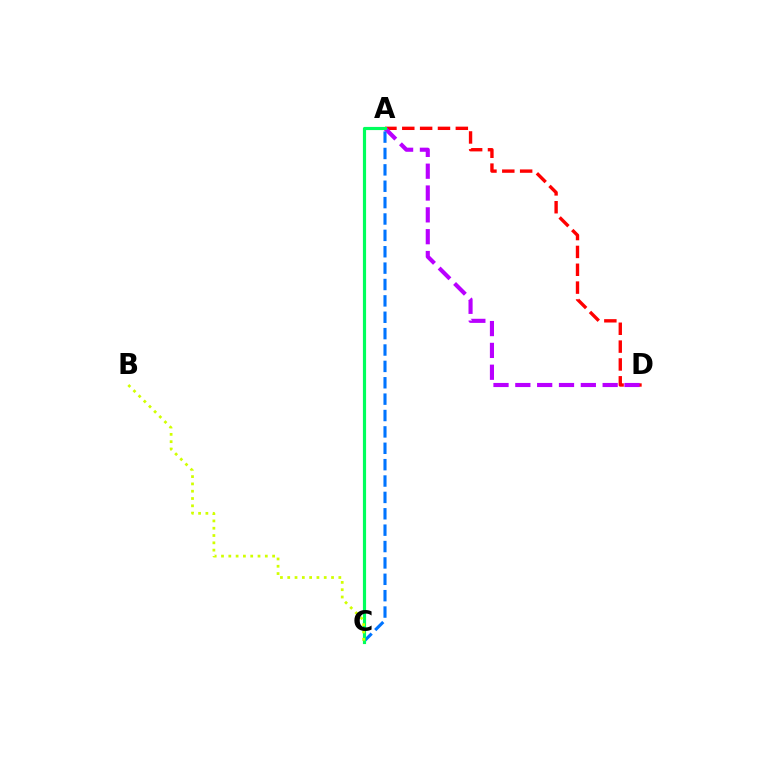{('A', 'D'): [{'color': '#ff0000', 'line_style': 'dashed', 'thickness': 2.42}, {'color': '#b900ff', 'line_style': 'dashed', 'thickness': 2.97}], ('A', 'C'): [{'color': '#0074ff', 'line_style': 'dashed', 'thickness': 2.22}, {'color': '#00ff5c', 'line_style': 'solid', 'thickness': 2.28}], ('B', 'C'): [{'color': '#d1ff00', 'line_style': 'dotted', 'thickness': 1.98}]}